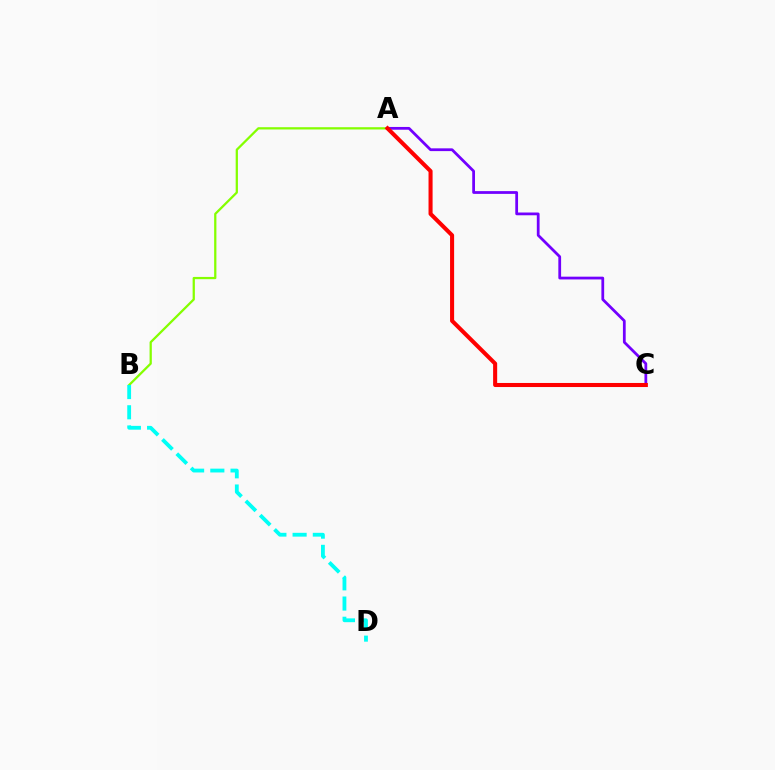{('A', 'B'): [{'color': '#84ff00', 'line_style': 'solid', 'thickness': 1.63}], ('A', 'C'): [{'color': '#7200ff', 'line_style': 'solid', 'thickness': 1.99}, {'color': '#ff0000', 'line_style': 'solid', 'thickness': 2.92}], ('B', 'D'): [{'color': '#00fff6', 'line_style': 'dashed', 'thickness': 2.75}]}